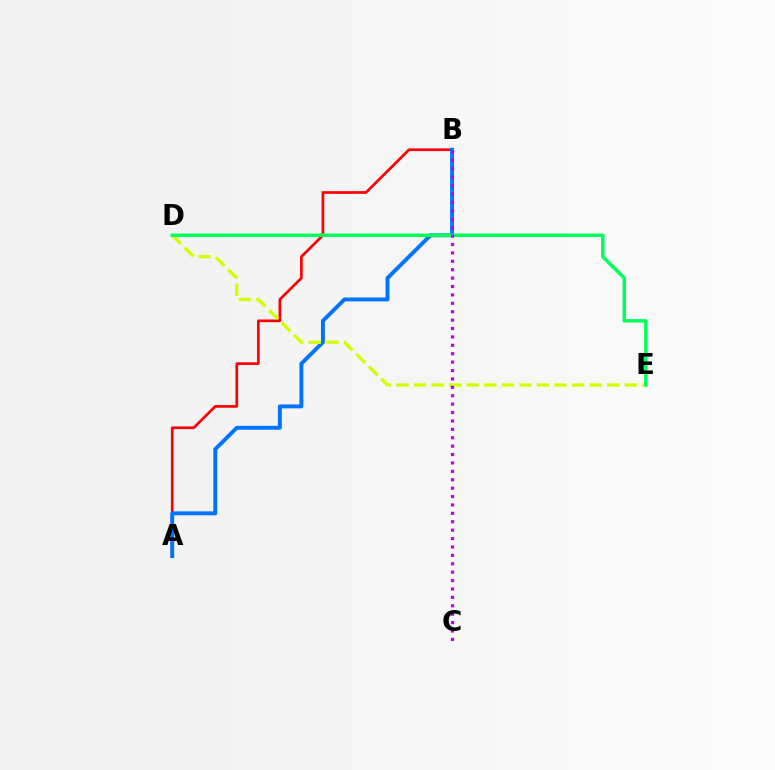{('A', 'B'): [{'color': '#ff0000', 'line_style': 'solid', 'thickness': 1.94}, {'color': '#0074ff', 'line_style': 'solid', 'thickness': 2.82}], ('D', 'E'): [{'color': '#d1ff00', 'line_style': 'dashed', 'thickness': 2.38}, {'color': '#00ff5c', 'line_style': 'solid', 'thickness': 2.51}], ('B', 'C'): [{'color': '#b900ff', 'line_style': 'dotted', 'thickness': 2.28}]}